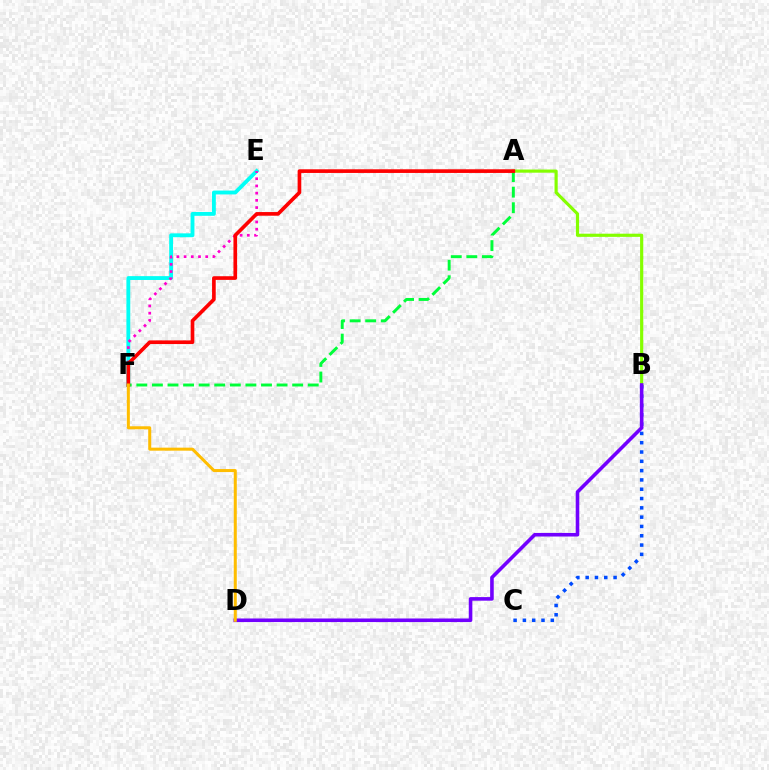{('E', 'F'): [{'color': '#00fff6', 'line_style': 'solid', 'thickness': 2.77}, {'color': '#ff00cf', 'line_style': 'dotted', 'thickness': 1.96}], ('A', 'B'): [{'color': '#84ff00', 'line_style': 'solid', 'thickness': 2.28}], ('A', 'F'): [{'color': '#00ff39', 'line_style': 'dashed', 'thickness': 2.12}, {'color': '#ff0000', 'line_style': 'solid', 'thickness': 2.64}], ('B', 'C'): [{'color': '#004bff', 'line_style': 'dotted', 'thickness': 2.53}], ('B', 'D'): [{'color': '#7200ff', 'line_style': 'solid', 'thickness': 2.58}], ('D', 'F'): [{'color': '#ffbd00', 'line_style': 'solid', 'thickness': 2.17}]}